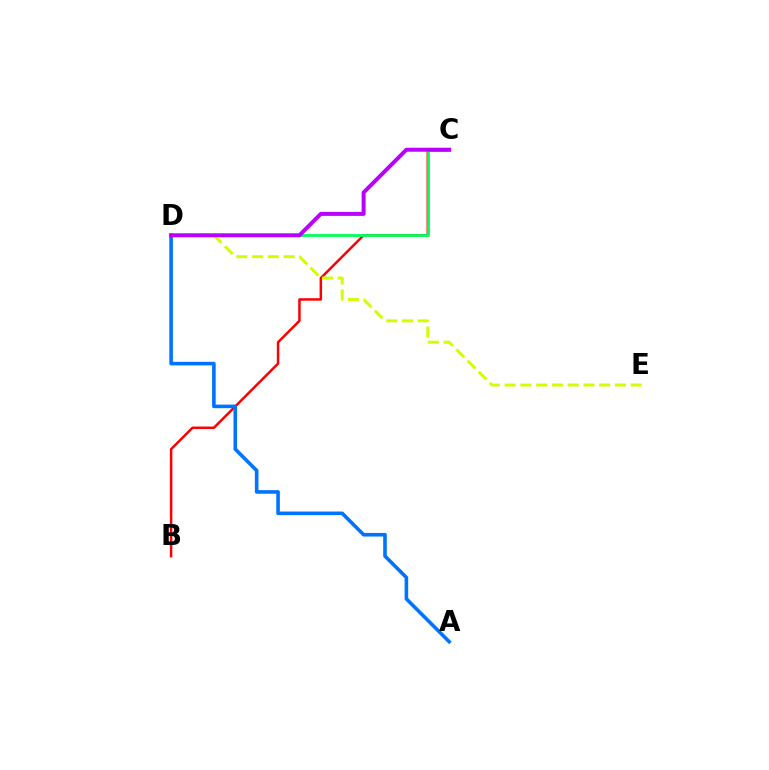{('B', 'C'): [{'color': '#ff0000', 'line_style': 'solid', 'thickness': 1.79}], ('D', 'E'): [{'color': '#d1ff00', 'line_style': 'dashed', 'thickness': 2.14}], ('A', 'D'): [{'color': '#0074ff', 'line_style': 'solid', 'thickness': 2.6}], ('C', 'D'): [{'color': '#00ff5c', 'line_style': 'solid', 'thickness': 2.02}, {'color': '#b900ff', 'line_style': 'solid', 'thickness': 2.87}]}